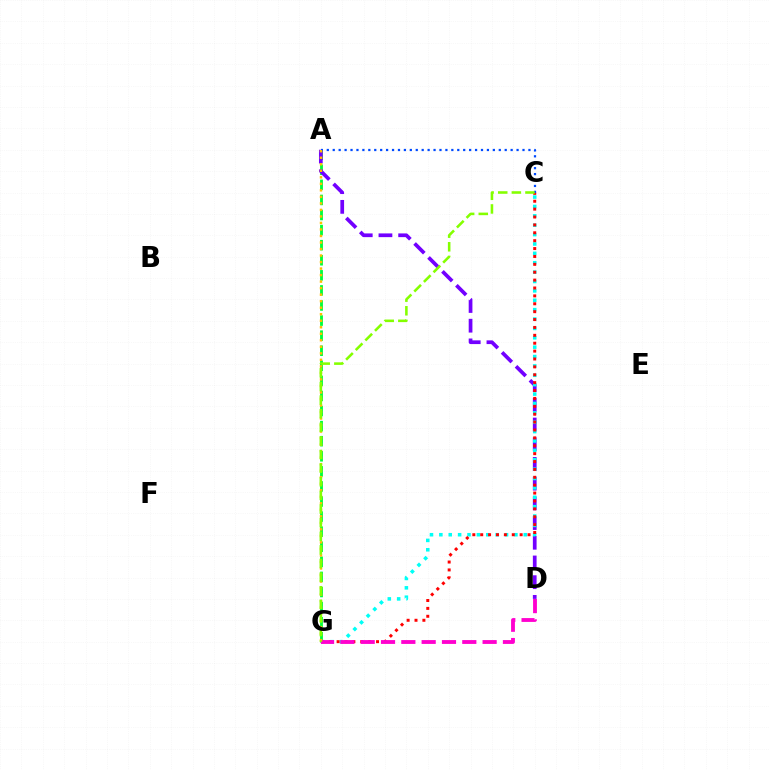{('A', 'G'): [{'color': '#00ff39', 'line_style': 'dashed', 'thickness': 2.05}, {'color': '#ffbd00', 'line_style': 'dotted', 'thickness': 1.77}], ('A', 'D'): [{'color': '#7200ff', 'line_style': 'dashed', 'thickness': 2.68}], ('C', 'G'): [{'color': '#00fff6', 'line_style': 'dotted', 'thickness': 2.55}, {'color': '#ff0000', 'line_style': 'dotted', 'thickness': 2.14}, {'color': '#84ff00', 'line_style': 'dashed', 'thickness': 1.85}], ('D', 'G'): [{'color': '#ff00cf', 'line_style': 'dashed', 'thickness': 2.76}], ('A', 'C'): [{'color': '#004bff', 'line_style': 'dotted', 'thickness': 1.61}]}